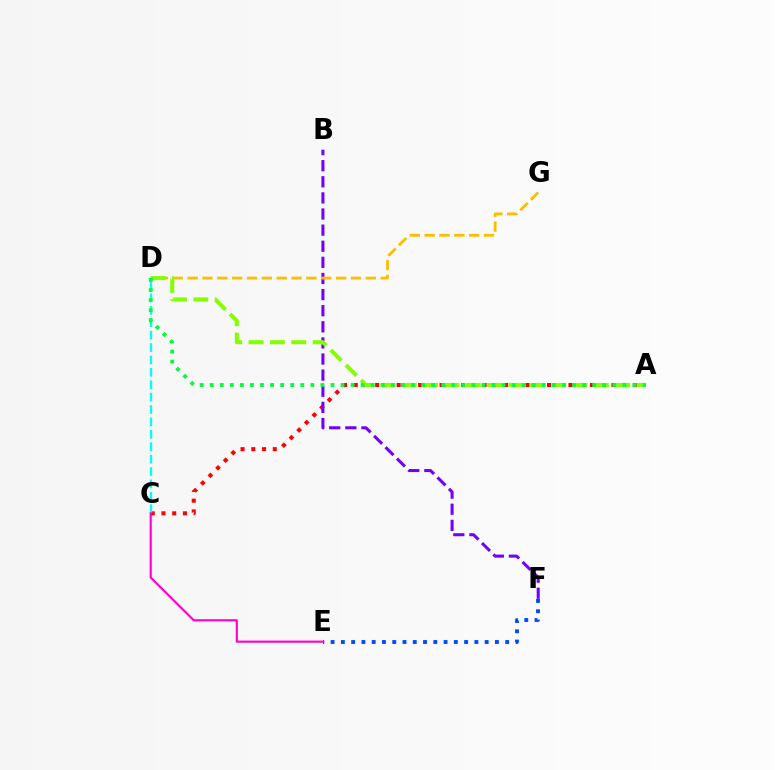{('E', 'F'): [{'color': '#004bff', 'line_style': 'dotted', 'thickness': 2.79}], ('A', 'C'): [{'color': '#ff0000', 'line_style': 'dotted', 'thickness': 2.92}], ('B', 'F'): [{'color': '#7200ff', 'line_style': 'dashed', 'thickness': 2.19}], ('D', 'G'): [{'color': '#ffbd00', 'line_style': 'dashed', 'thickness': 2.02}], ('A', 'D'): [{'color': '#84ff00', 'line_style': 'dashed', 'thickness': 2.9}, {'color': '#00ff39', 'line_style': 'dotted', 'thickness': 2.73}], ('C', 'D'): [{'color': '#00fff6', 'line_style': 'dashed', 'thickness': 1.68}], ('C', 'E'): [{'color': '#ff00cf', 'line_style': 'solid', 'thickness': 1.54}]}